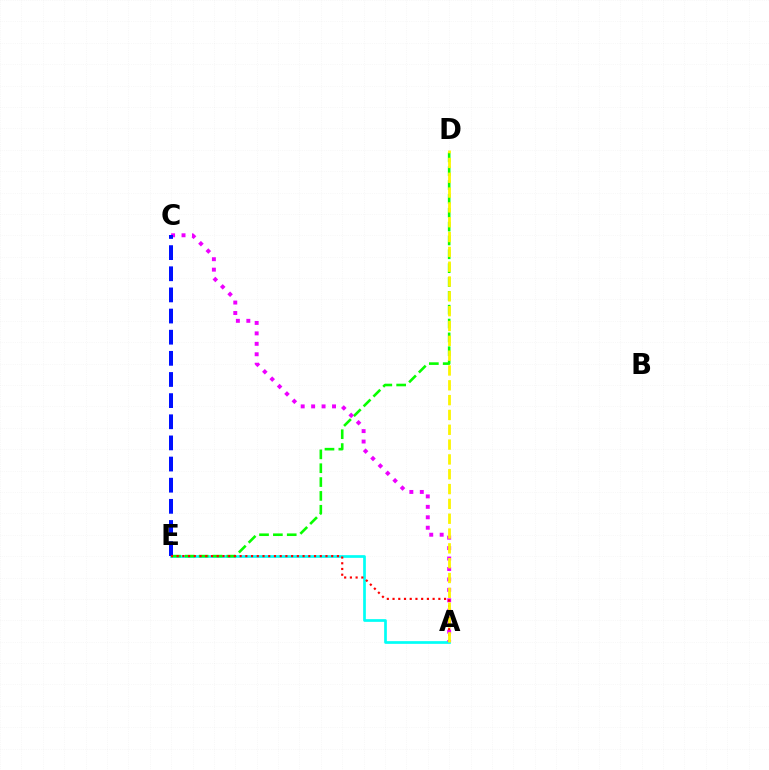{('A', 'E'): [{'color': '#00fff6', 'line_style': 'solid', 'thickness': 1.95}, {'color': '#ff0000', 'line_style': 'dotted', 'thickness': 1.56}], ('D', 'E'): [{'color': '#08ff00', 'line_style': 'dashed', 'thickness': 1.88}], ('A', 'C'): [{'color': '#ee00ff', 'line_style': 'dotted', 'thickness': 2.84}], ('C', 'E'): [{'color': '#0010ff', 'line_style': 'dashed', 'thickness': 2.87}], ('A', 'D'): [{'color': '#fcf500', 'line_style': 'dashed', 'thickness': 2.01}]}